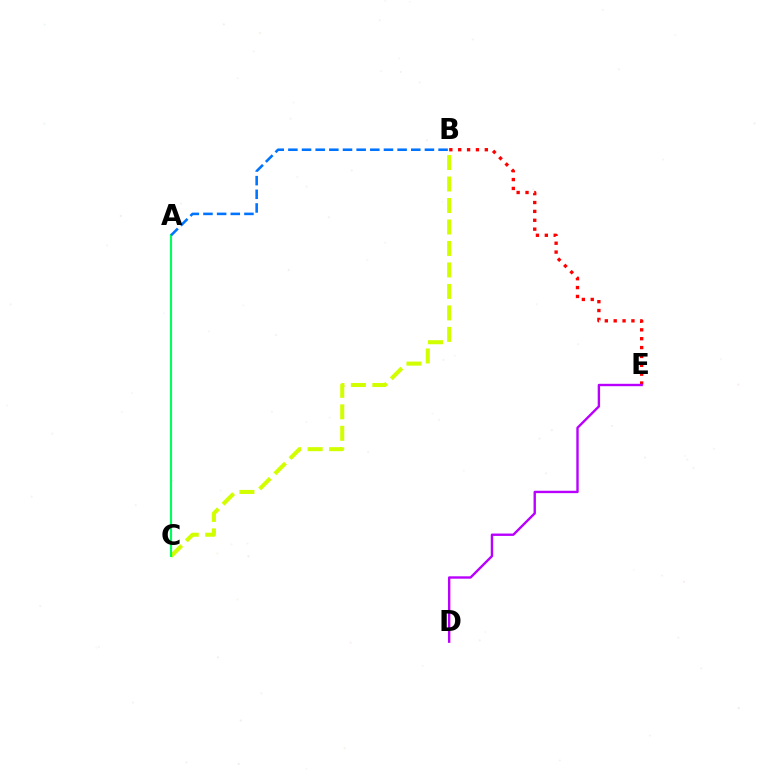{('B', 'C'): [{'color': '#d1ff00', 'line_style': 'dashed', 'thickness': 2.92}], ('A', 'C'): [{'color': '#00ff5c', 'line_style': 'solid', 'thickness': 1.55}], ('A', 'B'): [{'color': '#0074ff', 'line_style': 'dashed', 'thickness': 1.85}], ('B', 'E'): [{'color': '#ff0000', 'line_style': 'dotted', 'thickness': 2.41}], ('D', 'E'): [{'color': '#b900ff', 'line_style': 'solid', 'thickness': 1.72}]}